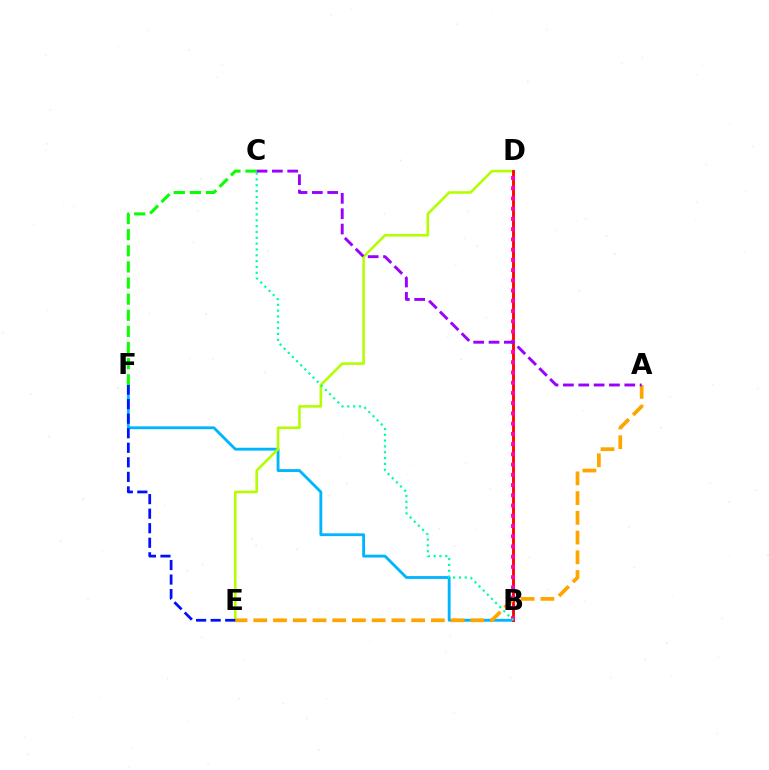{('B', 'F'): [{'color': '#00b5ff', 'line_style': 'solid', 'thickness': 2.04}], ('D', 'E'): [{'color': '#b3ff00', 'line_style': 'solid', 'thickness': 1.86}], ('C', 'F'): [{'color': '#08ff00', 'line_style': 'dashed', 'thickness': 2.19}], ('B', 'D'): [{'color': '#ff0000', 'line_style': 'solid', 'thickness': 2.04}, {'color': '#ff00bd', 'line_style': 'dotted', 'thickness': 2.78}], ('A', 'E'): [{'color': '#ffa500', 'line_style': 'dashed', 'thickness': 2.68}], ('B', 'C'): [{'color': '#00ff9d', 'line_style': 'dotted', 'thickness': 1.59}], ('E', 'F'): [{'color': '#0010ff', 'line_style': 'dashed', 'thickness': 1.98}], ('A', 'C'): [{'color': '#9b00ff', 'line_style': 'dashed', 'thickness': 2.08}]}